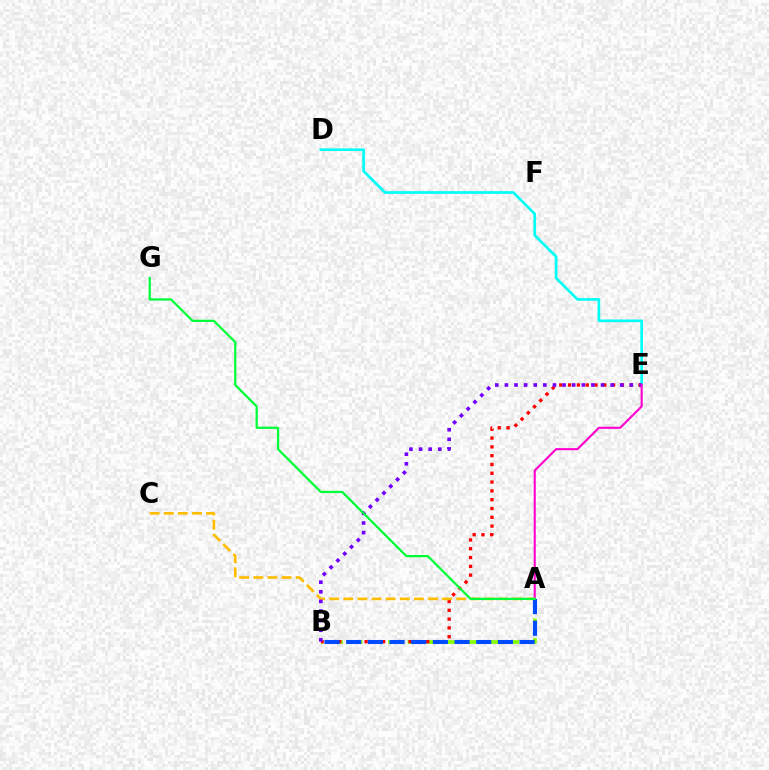{('A', 'B'): [{'color': '#84ff00', 'line_style': 'dashed', 'thickness': 2.66}, {'color': '#004bff', 'line_style': 'dashed', 'thickness': 2.94}], ('D', 'E'): [{'color': '#00fff6', 'line_style': 'solid', 'thickness': 1.92}], ('B', 'E'): [{'color': '#ff0000', 'line_style': 'dotted', 'thickness': 2.39}, {'color': '#7200ff', 'line_style': 'dotted', 'thickness': 2.61}], ('A', 'C'): [{'color': '#ffbd00', 'line_style': 'dashed', 'thickness': 1.92}], ('A', 'E'): [{'color': '#ff00cf', 'line_style': 'solid', 'thickness': 1.52}], ('A', 'G'): [{'color': '#00ff39', 'line_style': 'solid', 'thickness': 1.62}]}